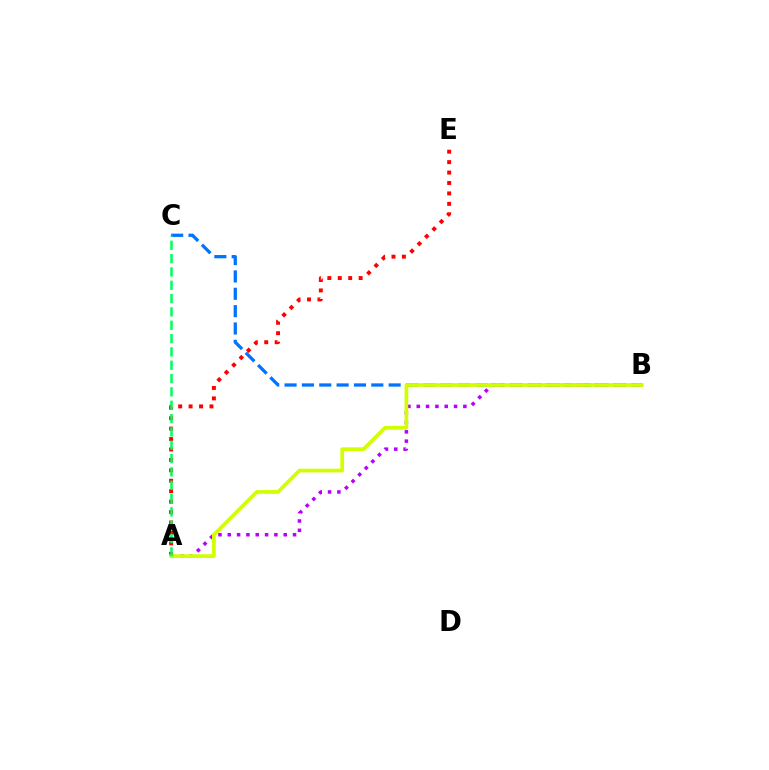{('A', 'B'): [{'color': '#b900ff', 'line_style': 'dotted', 'thickness': 2.53}, {'color': '#d1ff00', 'line_style': 'solid', 'thickness': 2.68}], ('A', 'E'): [{'color': '#ff0000', 'line_style': 'dotted', 'thickness': 2.83}], ('B', 'C'): [{'color': '#0074ff', 'line_style': 'dashed', 'thickness': 2.36}], ('A', 'C'): [{'color': '#00ff5c', 'line_style': 'dashed', 'thickness': 1.81}]}